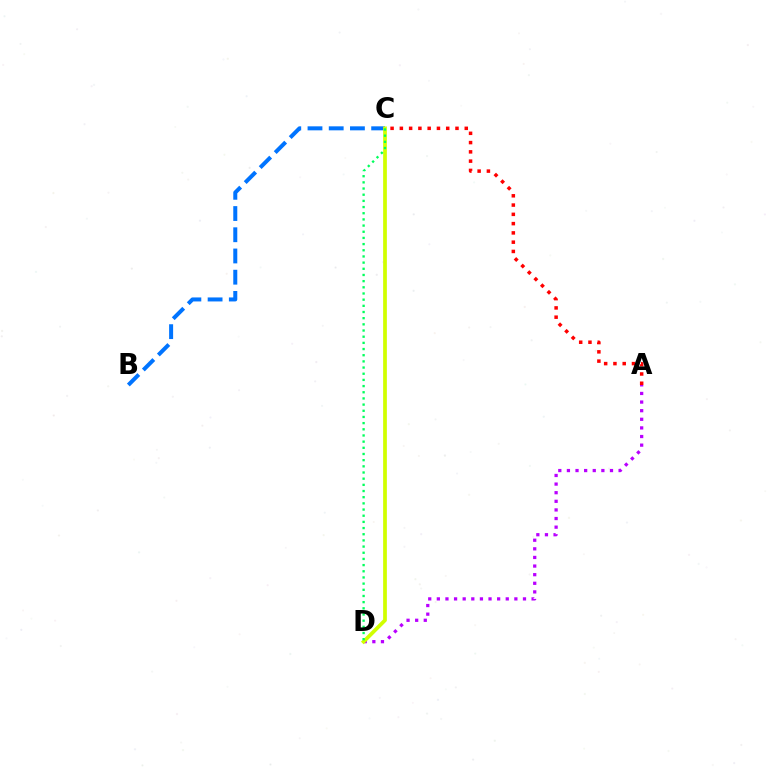{('A', 'C'): [{'color': '#ff0000', 'line_style': 'dotted', 'thickness': 2.52}], ('B', 'C'): [{'color': '#0074ff', 'line_style': 'dashed', 'thickness': 2.88}], ('A', 'D'): [{'color': '#b900ff', 'line_style': 'dotted', 'thickness': 2.34}], ('C', 'D'): [{'color': '#d1ff00', 'line_style': 'solid', 'thickness': 2.69}, {'color': '#00ff5c', 'line_style': 'dotted', 'thickness': 1.68}]}